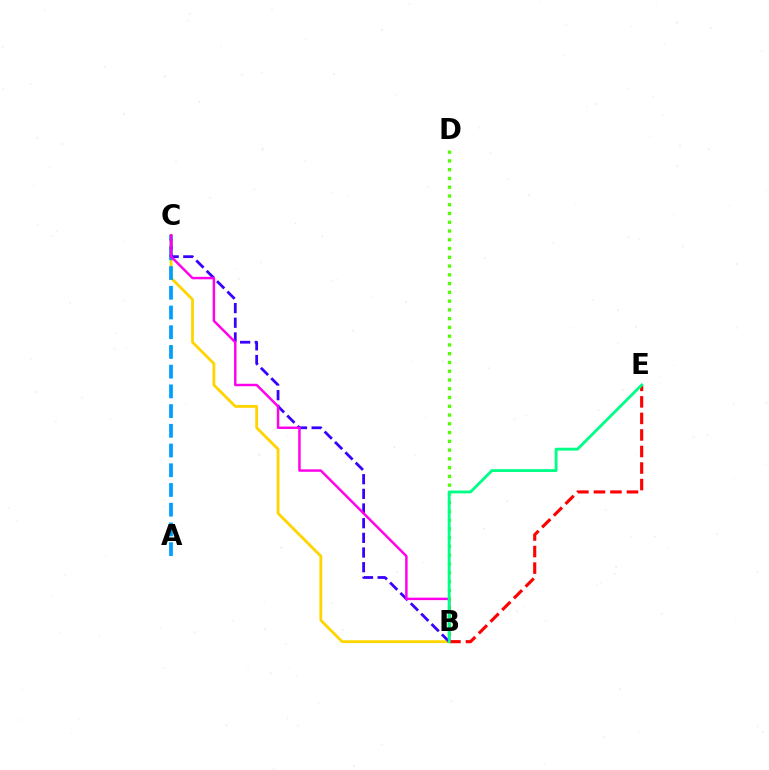{('B', 'C'): [{'color': '#ffd500', 'line_style': 'solid', 'thickness': 2.02}, {'color': '#3700ff', 'line_style': 'dashed', 'thickness': 1.99}, {'color': '#ff00ed', 'line_style': 'solid', 'thickness': 1.77}], ('A', 'C'): [{'color': '#009eff', 'line_style': 'dashed', 'thickness': 2.68}], ('B', 'D'): [{'color': '#4fff00', 'line_style': 'dotted', 'thickness': 2.38}], ('B', 'E'): [{'color': '#ff0000', 'line_style': 'dashed', 'thickness': 2.25}, {'color': '#00ff86', 'line_style': 'solid', 'thickness': 2.05}]}